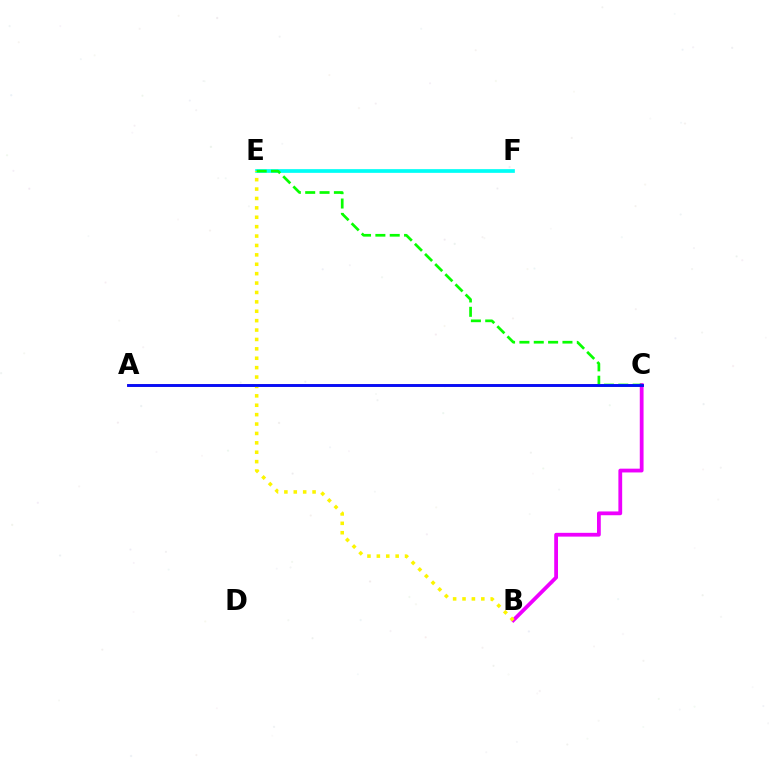{('B', 'C'): [{'color': '#ee00ff', 'line_style': 'solid', 'thickness': 2.72}], ('A', 'C'): [{'color': '#ff0000', 'line_style': 'solid', 'thickness': 1.8}, {'color': '#0010ff', 'line_style': 'solid', 'thickness': 2.02}], ('E', 'F'): [{'color': '#00fff6', 'line_style': 'solid', 'thickness': 2.67}], ('B', 'E'): [{'color': '#fcf500', 'line_style': 'dotted', 'thickness': 2.55}], ('C', 'E'): [{'color': '#08ff00', 'line_style': 'dashed', 'thickness': 1.95}]}